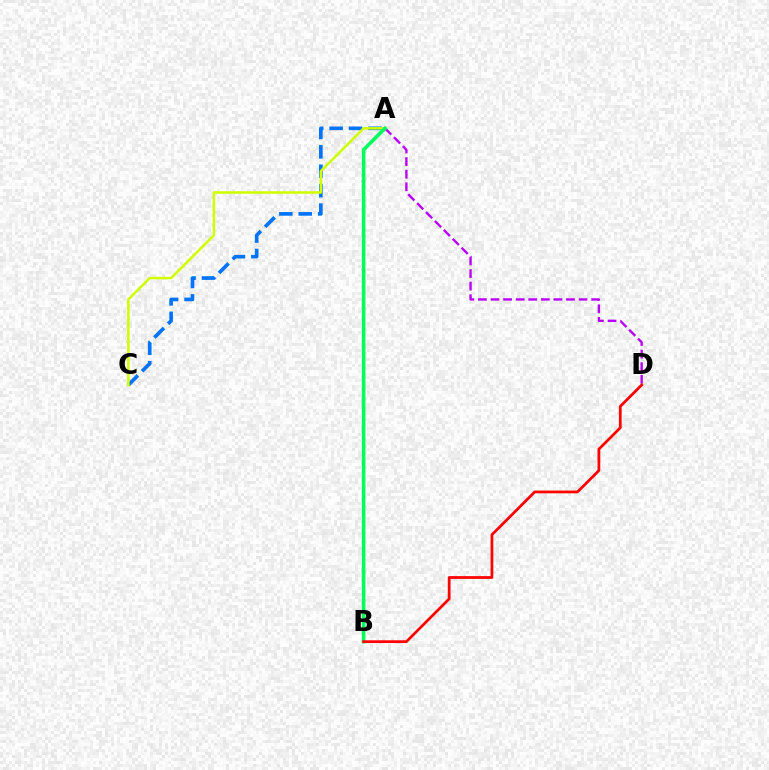{('A', 'D'): [{'color': '#b900ff', 'line_style': 'dashed', 'thickness': 1.71}], ('A', 'C'): [{'color': '#0074ff', 'line_style': 'dashed', 'thickness': 2.64}, {'color': '#d1ff00', 'line_style': 'solid', 'thickness': 1.83}], ('A', 'B'): [{'color': '#00ff5c', 'line_style': 'solid', 'thickness': 2.6}], ('B', 'D'): [{'color': '#ff0000', 'line_style': 'solid', 'thickness': 1.98}]}